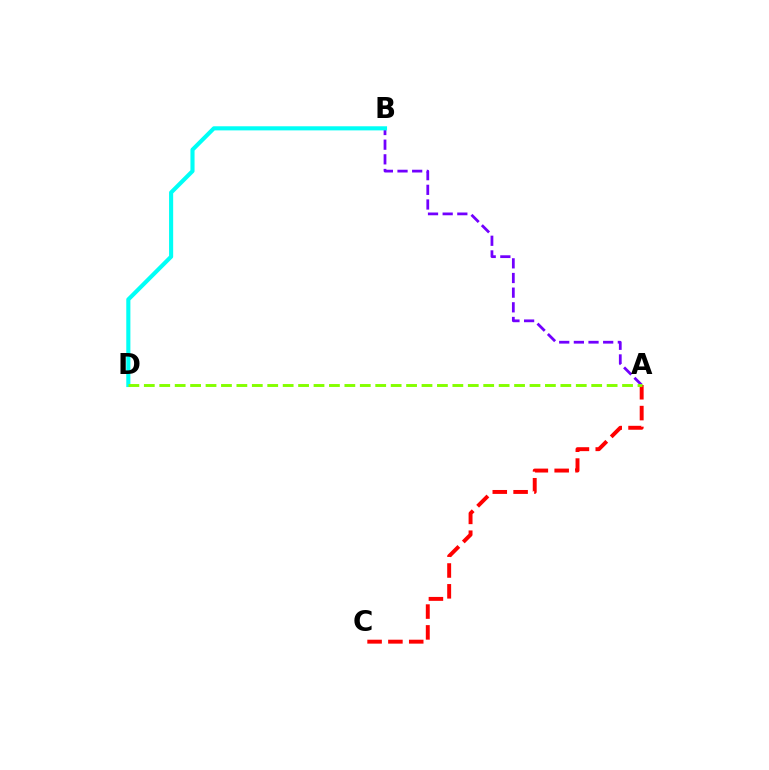{('A', 'B'): [{'color': '#7200ff', 'line_style': 'dashed', 'thickness': 1.99}], ('A', 'C'): [{'color': '#ff0000', 'line_style': 'dashed', 'thickness': 2.83}], ('B', 'D'): [{'color': '#00fff6', 'line_style': 'solid', 'thickness': 2.96}], ('A', 'D'): [{'color': '#84ff00', 'line_style': 'dashed', 'thickness': 2.1}]}